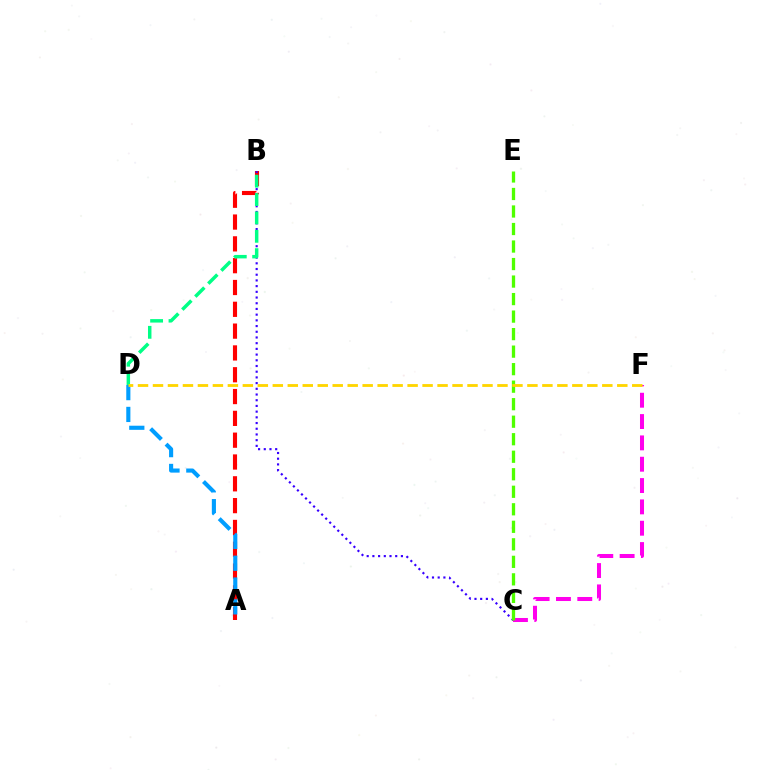{('A', 'B'): [{'color': '#ff0000', 'line_style': 'dashed', 'thickness': 2.96}], ('B', 'C'): [{'color': '#3700ff', 'line_style': 'dotted', 'thickness': 1.55}], ('A', 'D'): [{'color': '#009eff', 'line_style': 'dashed', 'thickness': 2.96}], ('C', 'F'): [{'color': '#ff00ed', 'line_style': 'dashed', 'thickness': 2.9}], ('B', 'D'): [{'color': '#00ff86', 'line_style': 'dashed', 'thickness': 2.5}], ('C', 'E'): [{'color': '#4fff00', 'line_style': 'dashed', 'thickness': 2.38}], ('D', 'F'): [{'color': '#ffd500', 'line_style': 'dashed', 'thickness': 2.03}]}